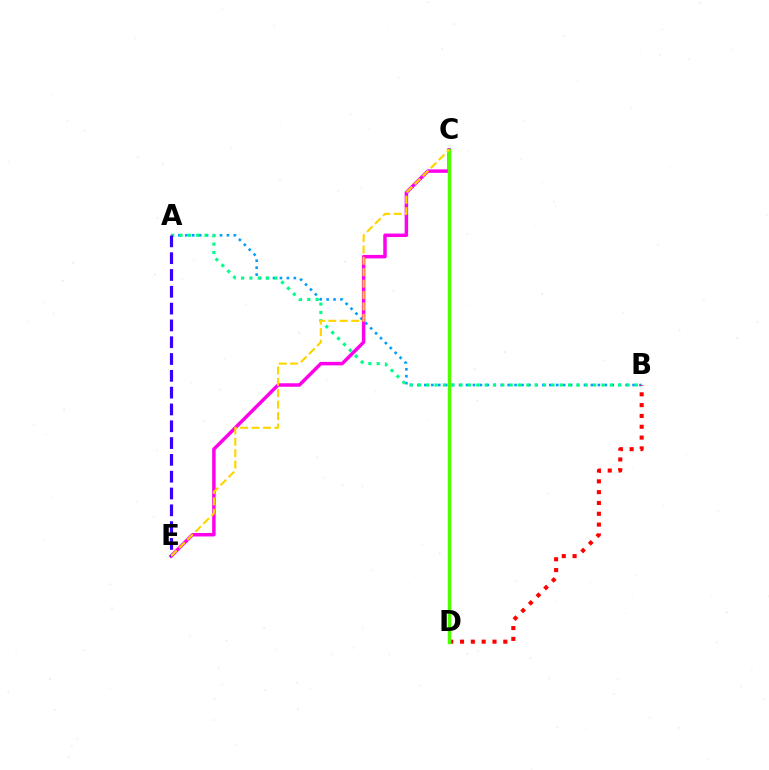{('A', 'B'): [{'color': '#009eff', 'line_style': 'dotted', 'thickness': 1.89}, {'color': '#00ff86', 'line_style': 'dotted', 'thickness': 2.27}], ('C', 'E'): [{'color': '#ff00ed', 'line_style': 'solid', 'thickness': 2.5}, {'color': '#ffd500', 'line_style': 'dashed', 'thickness': 1.55}], ('B', 'D'): [{'color': '#ff0000', 'line_style': 'dotted', 'thickness': 2.94}], ('C', 'D'): [{'color': '#4fff00', 'line_style': 'solid', 'thickness': 2.51}], ('A', 'E'): [{'color': '#3700ff', 'line_style': 'dashed', 'thickness': 2.28}]}